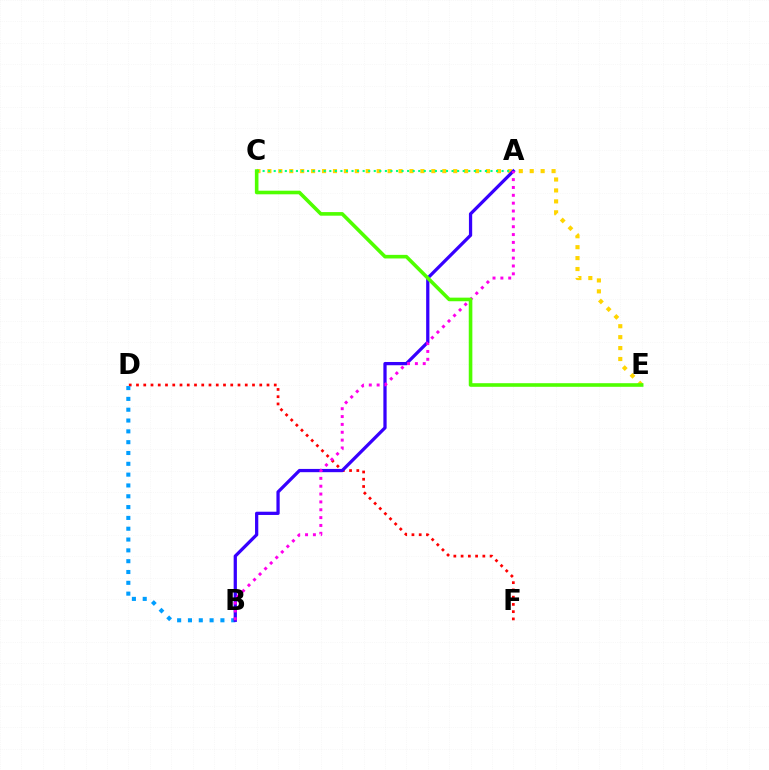{('C', 'E'): [{'color': '#ffd500', 'line_style': 'dotted', 'thickness': 2.97}, {'color': '#4fff00', 'line_style': 'solid', 'thickness': 2.59}], ('D', 'F'): [{'color': '#ff0000', 'line_style': 'dotted', 'thickness': 1.97}], ('A', 'C'): [{'color': '#00ff86', 'line_style': 'dotted', 'thickness': 1.51}], ('B', 'D'): [{'color': '#009eff', 'line_style': 'dotted', 'thickness': 2.94}], ('A', 'B'): [{'color': '#3700ff', 'line_style': 'solid', 'thickness': 2.34}, {'color': '#ff00ed', 'line_style': 'dotted', 'thickness': 2.13}]}